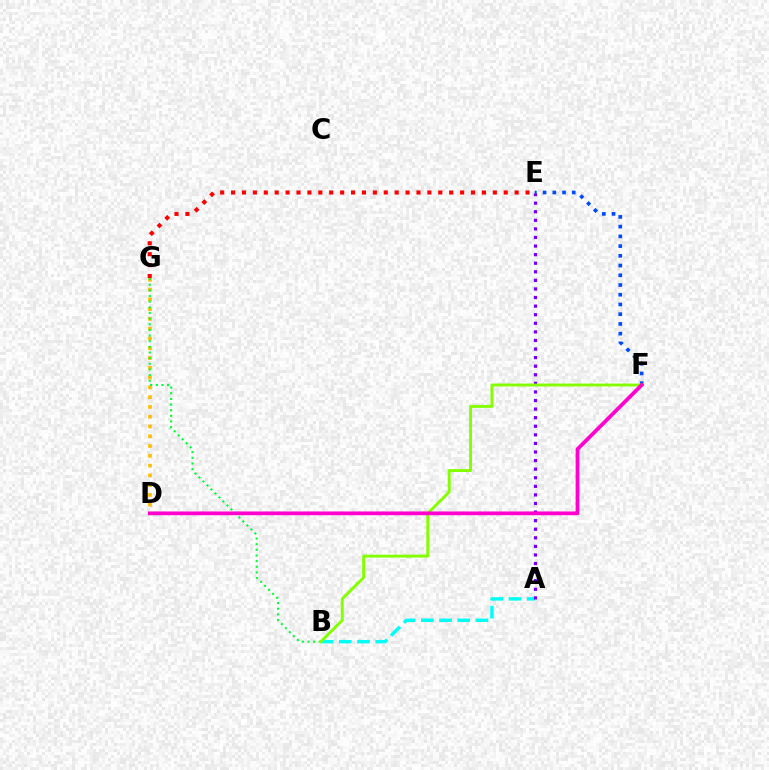{('D', 'G'): [{'color': '#ffbd00', 'line_style': 'dotted', 'thickness': 2.66}], ('E', 'F'): [{'color': '#004bff', 'line_style': 'dotted', 'thickness': 2.64}], ('B', 'G'): [{'color': '#00ff39', 'line_style': 'dotted', 'thickness': 1.53}], ('A', 'B'): [{'color': '#00fff6', 'line_style': 'dashed', 'thickness': 2.47}], ('A', 'E'): [{'color': '#7200ff', 'line_style': 'dotted', 'thickness': 2.33}], ('B', 'F'): [{'color': '#84ff00', 'line_style': 'solid', 'thickness': 2.1}], ('D', 'F'): [{'color': '#ff00cf', 'line_style': 'solid', 'thickness': 2.71}], ('E', 'G'): [{'color': '#ff0000', 'line_style': 'dotted', 'thickness': 2.96}]}